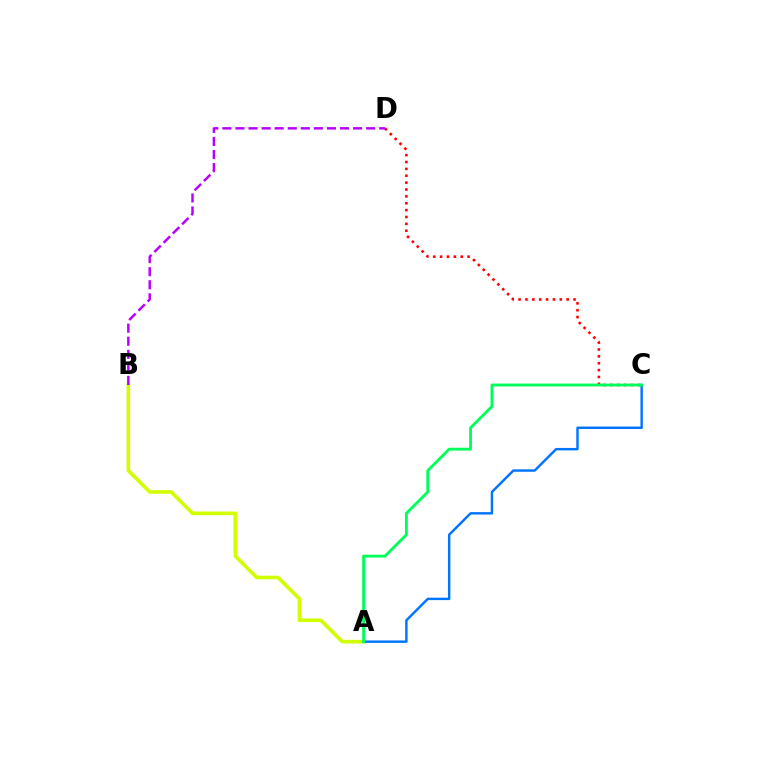{('A', 'B'): [{'color': '#d1ff00', 'line_style': 'solid', 'thickness': 2.61}], ('C', 'D'): [{'color': '#ff0000', 'line_style': 'dotted', 'thickness': 1.87}], ('A', 'C'): [{'color': '#0074ff', 'line_style': 'solid', 'thickness': 1.75}, {'color': '#00ff5c', 'line_style': 'solid', 'thickness': 2.06}], ('B', 'D'): [{'color': '#b900ff', 'line_style': 'dashed', 'thickness': 1.78}]}